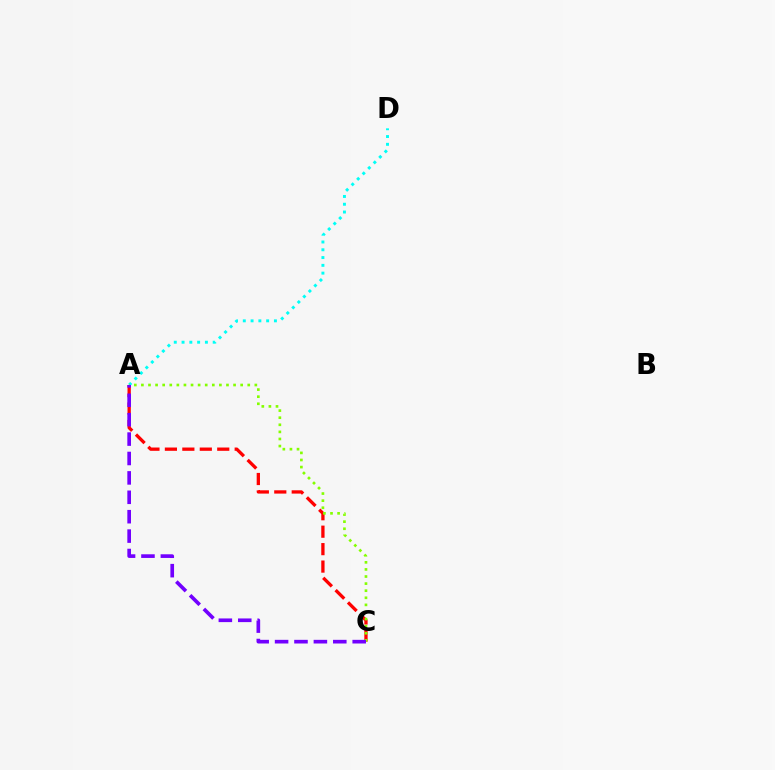{('A', 'C'): [{'color': '#ff0000', 'line_style': 'dashed', 'thickness': 2.37}, {'color': '#84ff00', 'line_style': 'dotted', 'thickness': 1.93}, {'color': '#7200ff', 'line_style': 'dashed', 'thickness': 2.64}], ('A', 'D'): [{'color': '#00fff6', 'line_style': 'dotted', 'thickness': 2.11}]}